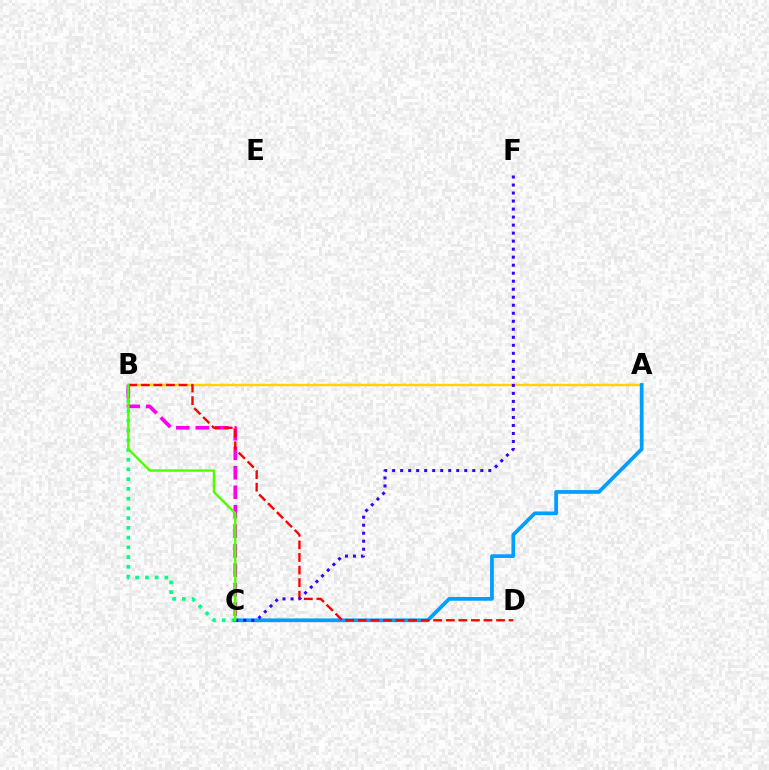{('B', 'C'): [{'color': '#00ff86', 'line_style': 'dotted', 'thickness': 2.65}, {'color': '#ff00ed', 'line_style': 'dashed', 'thickness': 2.65}, {'color': '#4fff00', 'line_style': 'solid', 'thickness': 1.71}], ('A', 'B'): [{'color': '#ffd500', 'line_style': 'solid', 'thickness': 1.76}], ('A', 'C'): [{'color': '#009eff', 'line_style': 'solid', 'thickness': 2.69}], ('B', 'D'): [{'color': '#ff0000', 'line_style': 'dashed', 'thickness': 1.71}], ('C', 'F'): [{'color': '#3700ff', 'line_style': 'dotted', 'thickness': 2.18}]}